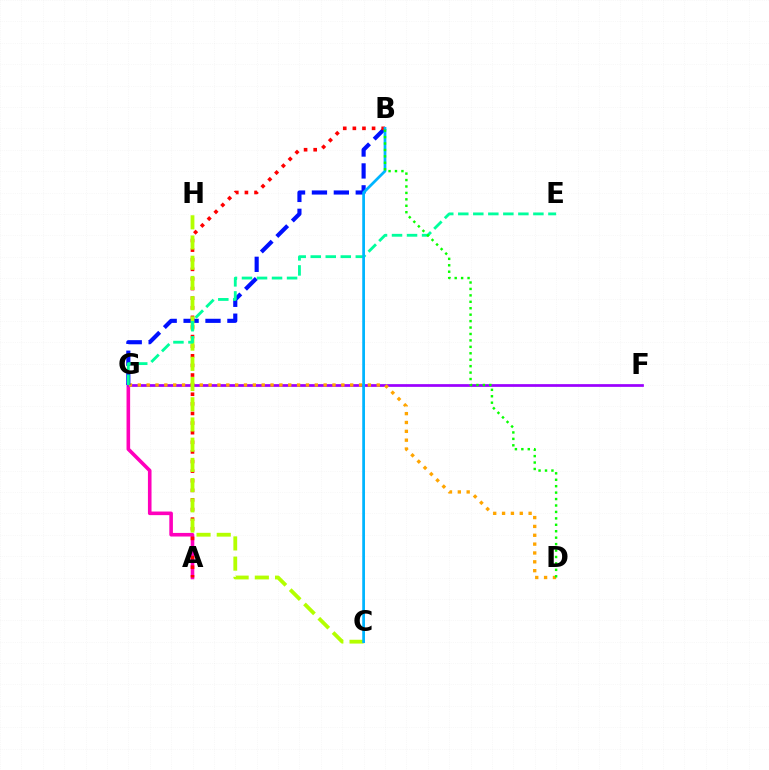{('A', 'G'): [{'color': '#ff00bd', 'line_style': 'solid', 'thickness': 2.59}], ('F', 'G'): [{'color': '#9b00ff', 'line_style': 'solid', 'thickness': 1.96}], ('D', 'G'): [{'color': '#ffa500', 'line_style': 'dotted', 'thickness': 2.4}], ('B', 'G'): [{'color': '#0010ff', 'line_style': 'dashed', 'thickness': 2.98}], ('A', 'B'): [{'color': '#ff0000', 'line_style': 'dotted', 'thickness': 2.61}], ('C', 'H'): [{'color': '#b3ff00', 'line_style': 'dashed', 'thickness': 2.75}], ('E', 'G'): [{'color': '#00ff9d', 'line_style': 'dashed', 'thickness': 2.04}], ('B', 'C'): [{'color': '#00b5ff', 'line_style': 'solid', 'thickness': 1.98}], ('B', 'D'): [{'color': '#08ff00', 'line_style': 'dotted', 'thickness': 1.75}]}